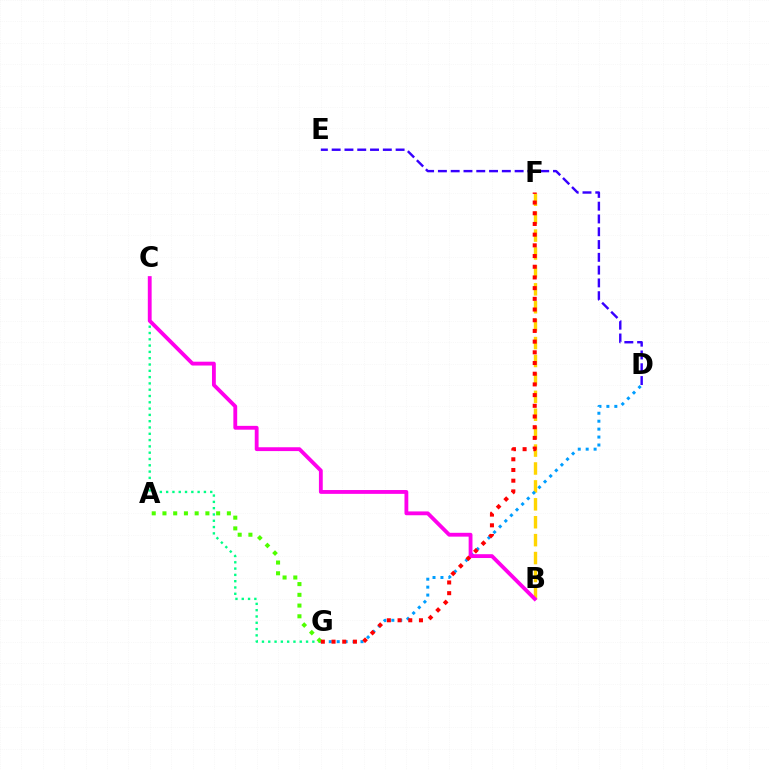{('D', 'E'): [{'color': '#3700ff', 'line_style': 'dashed', 'thickness': 1.74}], ('B', 'F'): [{'color': '#ffd500', 'line_style': 'dashed', 'thickness': 2.43}], ('C', 'G'): [{'color': '#00ff86', 'line_style': 'dotted', 'thickness': 1.71}], ('D', 'G'): [{'color': '#009eff', 'line_style': 'dotted', 'thickness': 2.16}], ('A', 'G'): [{'color': '#4fff00', 'line_style': 'dotted', 'thickness': 2.92}], ('B', 'C'): [{'color': '#ff00ed', 'line_style': 'solid', 'thickness': 2.76}], ('F', 'G'): [{'color': '#ff0000', 'line_style': 'dotted', 'thickness': 2.91}]}